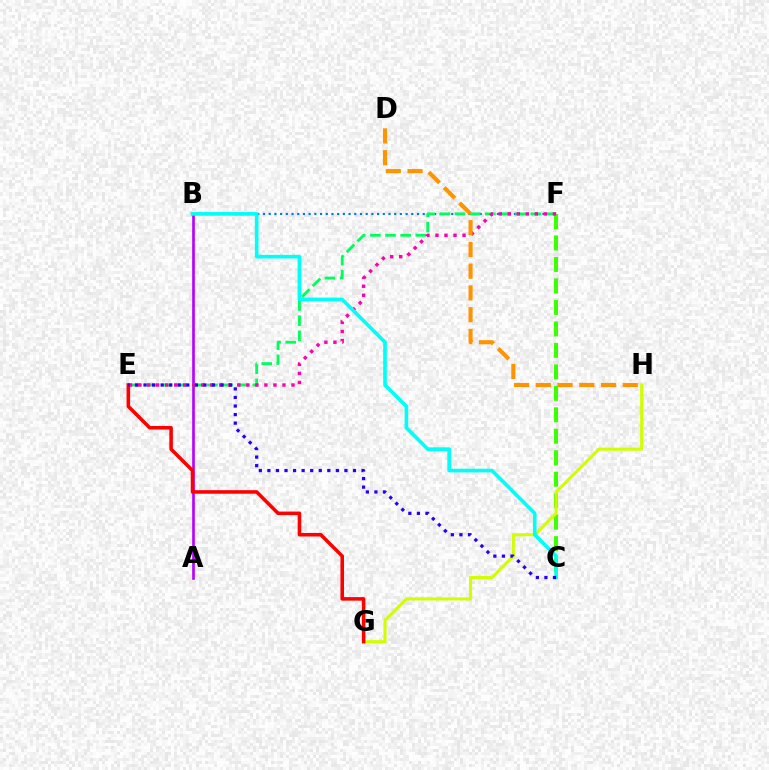{('B', 'F'): [{'color': '#0074ff', 'line_style': 'dotted', 'thickness': 1.55}], ('C', 'F'): [{'color': '#3dff00', 'line_style': 'dashed', 'thickness': 2.92}], ('G', 'H'): [{'color': '#d1ff00', 'line_style': 'solid', 'thickness': 2.21}], ('A', 'B'): [{'color': '#b900ff', 'line_style': 'solid', 'thickness': 1.91}], ('E', 'F'): [{'color': '#00ff5c', 'line_style': 'dashed', 'thickness': 2.06}, {'color': '#ff00ac', 'line_style': 'dotted', 'thickness': 2.45}], ('E', 'G'): [{'color': '#ff0000', 'line_style': 'solid', 'thickness': 2.56}], ('B', 'C'): [{'color': '#00fff6', 'line_style': 'solid', 'thickness': 2.63}], ('C', 'E'): [{'color': '#2500ff', 'line_style': 'dotted', 'thickness': 2.33}], ('D', 'H'): [{'color': '#ff9400', 'line_style': 'dashed', 'thickness': 2.95}]}